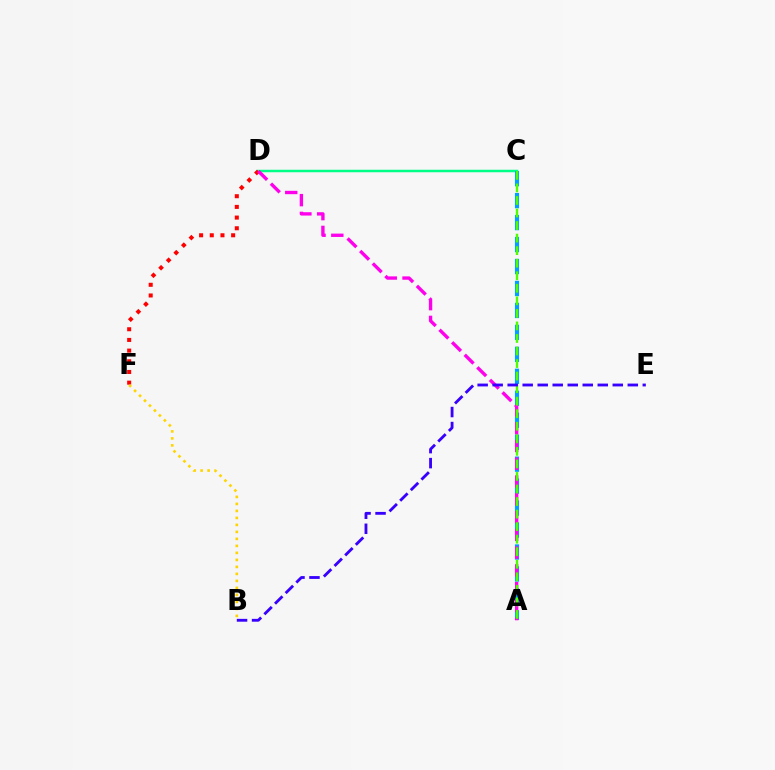{('C', 'D'): [{'color': '#00ff86', 'line_style': 'solid', 'thickness': 1.79}], ('A', 'C'): [{'color': '#009eff', 'line_style': 'dashed', 'thickness': 2.98}, {'color': '#4fff00', 'line_style': 'dashed', 'thickness': 1.7}], ('D', 'F'): [{'color': '#ff0000', 'line_style': 'dotted', 'thickness': 2.9}], ('A', 'D'): [{'color': '#ff00ed', 'line_style': 'dashed', 'thickness': 2.41}], ('B', 'F'): [{'color': '#ffd500', 'line_style': 'dotted', 'thickness': 1.9}], ('B', 'E'): [{'color': '#3700ff', 'line_style': 'dashed', 'thickness': 2.04}]}